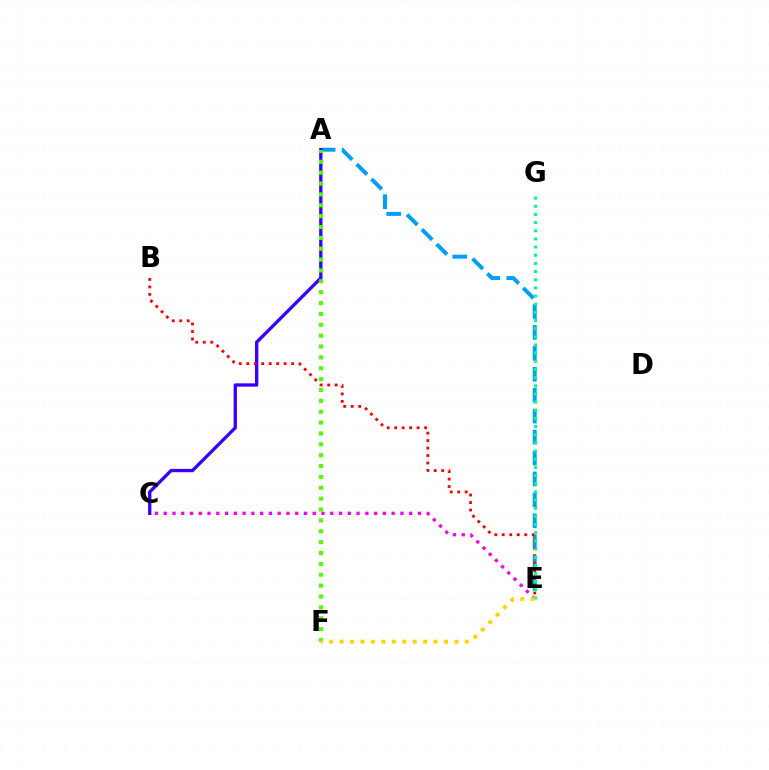{('C', 'E'): [{'color': '#ff00ed', 'line_style': 'dotted', 'thickness': 2.38}], ('A', 'E'): [{'color': '#009eff', 'line_style': 'dashed', 'thickness': 2.84}], ('A', 'C'): [{'color': '#3700ff', 'line_style': 'solid', 'thickness': 2.4}], ('B', 'E'): [{'color': '#ff0000', 'line_style': 'dotted', 'thickness': 2.03}], ('E', 'G'): [{'color': '#00ff86', 'line_style': 'dotted', 'thickness': 2.22}], ('A', 'F'): [{'color': '#4fff00', 'line_style': 'dotted', 'thickness': 2.95}], ('E', 'F'): [{'color': '#ffd500', 'line_style': 'dotted', 'thickness': 2.84}]}